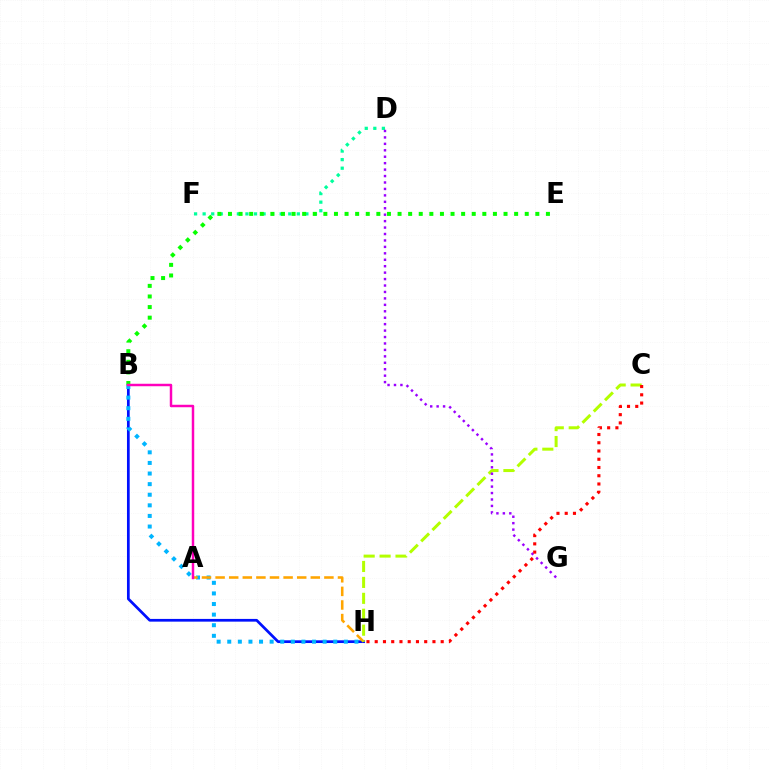{('B', 'H'): [{'color': '#0010ff', 'line_style': 'solid', 'thickness': 1.96}, {'color': '#00b5ff', 'line_style': 'dotted', 'thickness': 2.88}], ('D', 'F'): [{'color': '#00ff9d', 'line_style': 'dotted', 'thickness': 2.33}], ('A', 'H'): [{'color': '#ffa500', 'line_style': 'dashed', 'thickness': 1.85}], ('B', 'E'): [{'color': '#08ff00', 'line_style': 'dotted', 'thickness': 2.88}], ('C', 'H'): [{'color': '#b3ff00', 'line_style': 'dashed', 'thickness': 2.16}, {'color': '#ff0000', 'line_style': 'dotted', 'thickness': 2.24}], ('D', 'G'): [{'color': '#9b00ff', 'line_style': 'dotted', 'thickness': 1.75}], ('A', 'B'): [{'color': '#ff00bd', 'line_style': 'solid', 'thickness': 1.78}]}